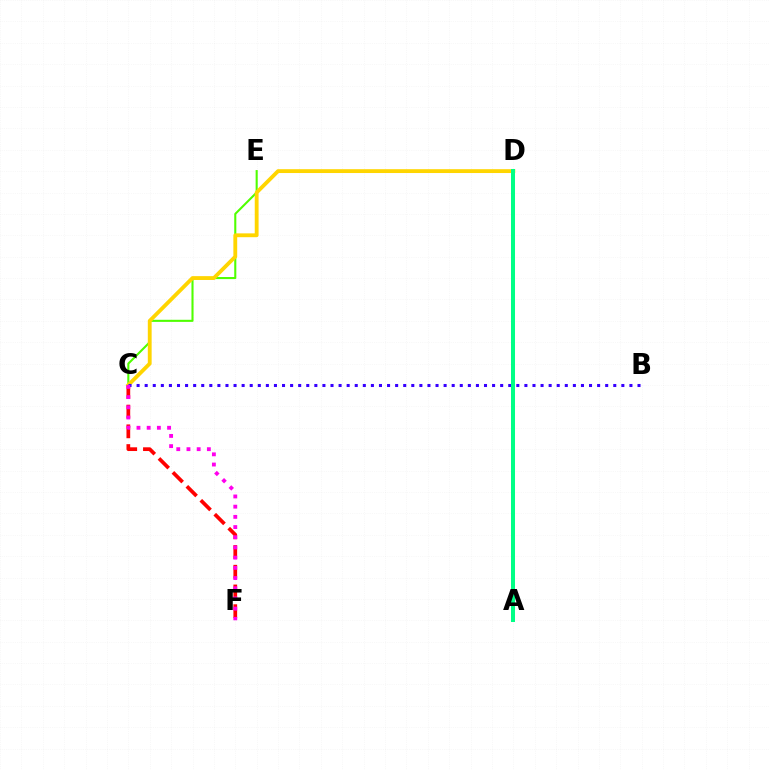{('C', 'F'): [{'color': '#ff0000', 'line_style': 'dashed', 'thickness': 2.68}, {'color': '#ff00ed', 'line_style': 'dotted', 'thickness': 2.77}], ('A', 'D'): [{'color': '#009eff', 'line_style': 'solid', 'thickness': 2.54}, {'color': '#00ff86', 'line_style': 'solid', 'thickness': 2.89}], ('C', 'E'): [{'color': '#4fff00', 'line_style': 'solid', 'thickness': 1.5}], ('C', 'D'): [{'color': '#ffd500', 'line_style': 'solid', 'thickness': 2.76}], ('B', 'C'): [{'color': '#3700ff', 'line_style': 'dotted', 'thickness': 2.2}]}